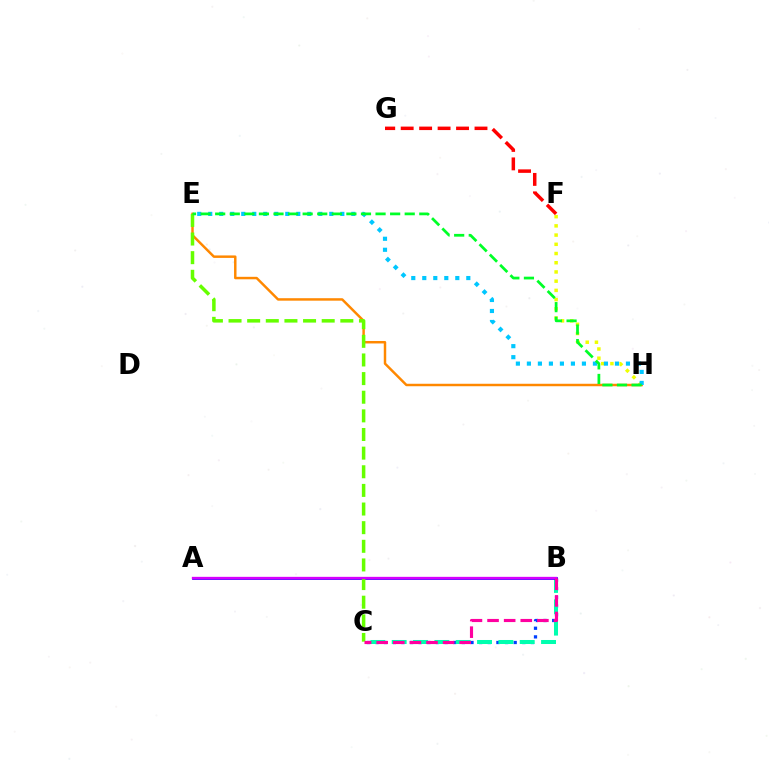{('F', 'H'): [{'color': '#eeff00', 'line_style': 'dotted', 'thickness': 2.5}], ('B', 'C'): [{'color': '#003fff', 'line_style': 'dotted', 'thickness': 2.35}, {'color': '#00ffaf', 'line_style': 'dashed', 'thickness': 2.9}, {'color': '#ff00a0', 'line_style': 'dashed', 'thickness': 2.26}], ('E', 'H'): [{'color': '#ff8800', 'line_style': 'solid', 'thickness': 1.78}, {'color': '#00c7ff', 'line_style': 'dotted', 'thickness': 2.99}, {'color': '#00ff27', 'line_style': 'dashed', 'thickness': 1.98}], ('A', 'B'): [{'color': '#4f00ff', 'line_style': 'solid', 'thickness': 2.0}, {'color': '#d600ff', 'line_style': 'solid', 'thickness': 1.67}], ('C', 'E'): [{'color': '#66ff00', 'line_style': 'dashed', 'thickness': 2.53}], ('F', 'G'): [{'color': '#ff0000', 'line_style': 'dashed', 'thickness': 2.51}]}